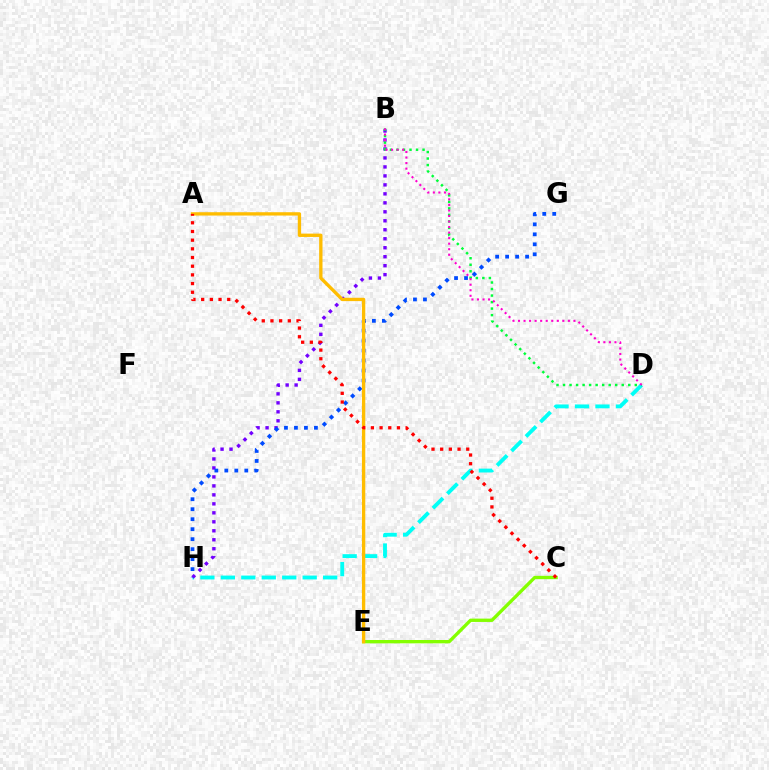{('D', 'H'): [{'color': '#00fff6', 'line_style': 'dashed', 'thickness': 2.78}], ('B', 'H'): [{'color': '#7200ff', 'line_style': 'dotted', 'thickness': 2.44}], ('B', 'D'): [{'color': '#00ff39', 'line_style': 'dotted', 'thickness': 1.77}, {'color': '#ff00cf', 'line_style': 'dotted', 'thickness': 1.51}], ('C', 'E'): [{'color': '#84ff00', 'line_style': 'solid', 'thickness': 2.41}], ('G', 'H'): [{'color': '#004bff', 'line_style': 'dotted', 'thickness': 2.71}], ('A', 'E'): [{'color': '#ffbd00', 'line_style': 'solid', 'thickness': 2.4}], ('A', 'C'): [{'color': '#ff0000', 'line_style': 'dotted', 'thickness': 2.36}]}